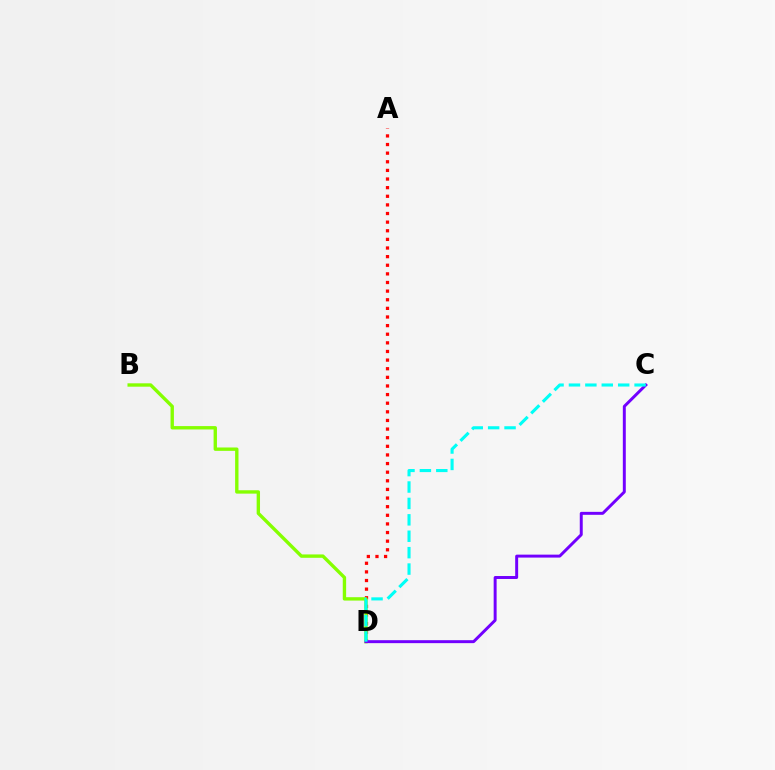{('A', 'D'): [{'color': '#ff0000', 'line_style': 'dotted', 'thickness': 2.34}], ('B', 'D'): [{'color': '#84ff00', 'line_style': 'solid', 'thickness': 2.42}], ('C', 'D'): [{'color': '#7200ff', 'line_style': 'solid', 'thickness': 2.13}, {'color': '#00fff6', 'line_style': 'dashed', 'thickness': 2.23}]}